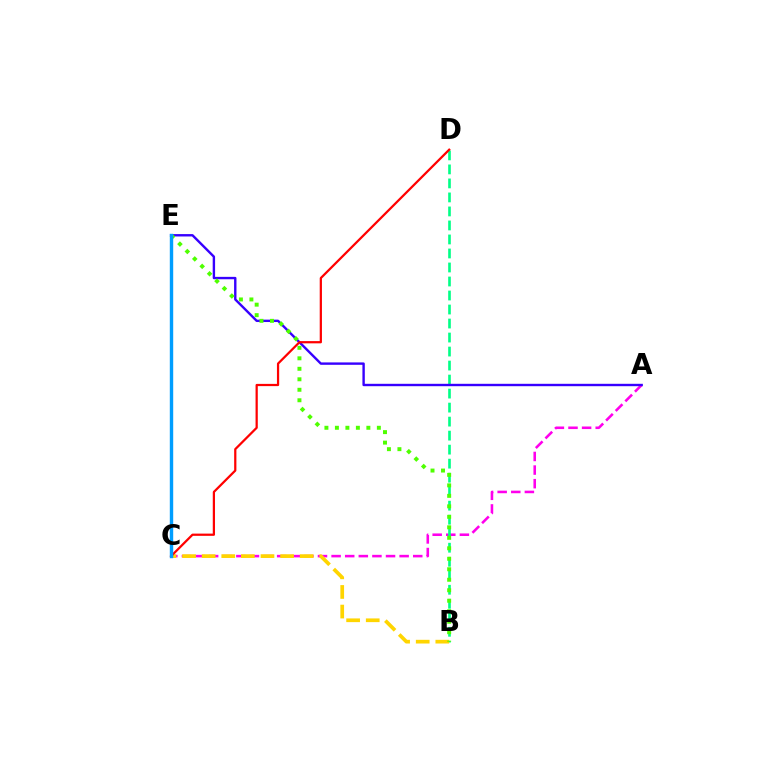{('A', 'C'): [{'color': '#ff00ed', 'line_style': 'dashed', 'thickness': 1.85}], ('B', 'D'): [{'color': '#00ff86', 'line_style': 'dashed', 'thickness': 1.9}], ('A', 'E'): [{'color': '#3700ff', 'line_style': 'solid', 'thickness': 1.72}], ('B', 'C'): [{'color': '#ffd500', 'line_style': 'dashed', 'thickness': 2.66}], ('B', 'E'): [{'color': '#4fff00', 'line_style': 'dotted', 'thickness': 2.85}], ('C', 'D'): [{'color': '#ff0000', 'line_style': 'solid', 'thickness': 1.61}], ('C', 'E'): [{'color': '#009eff', 'line_style': 'solid', 'thickness': 2.45}]}